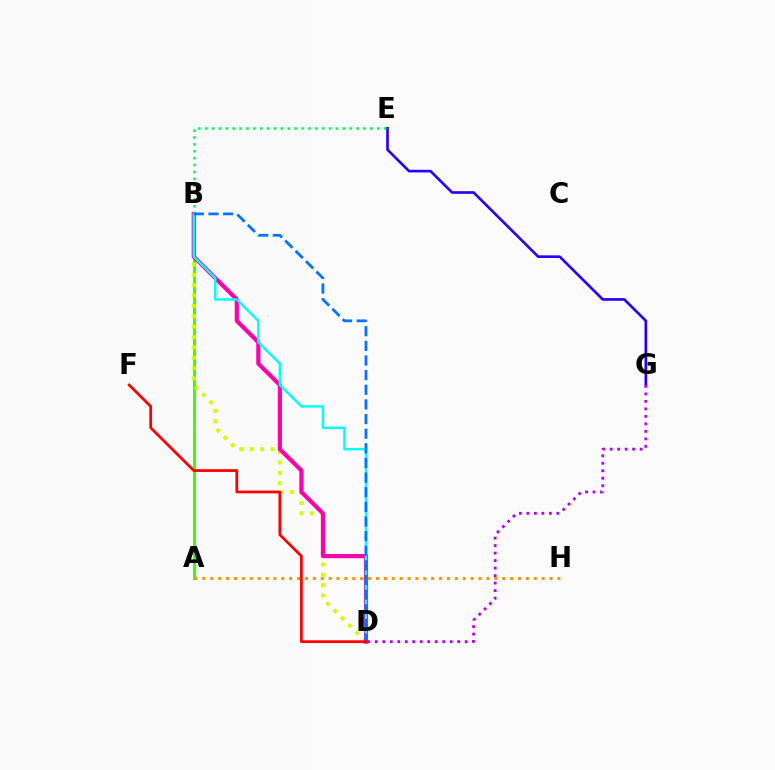{('A', 'B'): [{'color': '#3dff00', 'line_style': 'solid', 'thickness': 2.17}], ('B', 'D'): [{'color': '#d1ff00', 'line_style': 'dotted', 'thickness': 2.81}, {'color': '#ff00ac', 'line_style': 'solid', 'thickness': 2.99}, {'color': '#00fff6', 'line_style': 'solid', 'thickness': 1.75}, {'color': '#0074ff', 'line_style': 'dashed', 'thickness': 1.99}], ('E', 'G'): [{'color': '#2500ff', 'line_style': 'solid', 'thickness': 1.91}], ('B', 'E'): [{'color': '#00ff5c', 'line_style': 'dotted', 'thickness': 1.87}], ('D', 'F'): [{'color': '#ff0000', 'line_style': 'solid', 'thickness': 1.98}], ('A', 'H'): [{'color': '#ff9400', 'line_style': 'dotted', 'thickness': 2.14}], ('D', 'G'): [{'color': '#b900ff', 'line_style': 'dotted', 'thickness': 2.04}]}